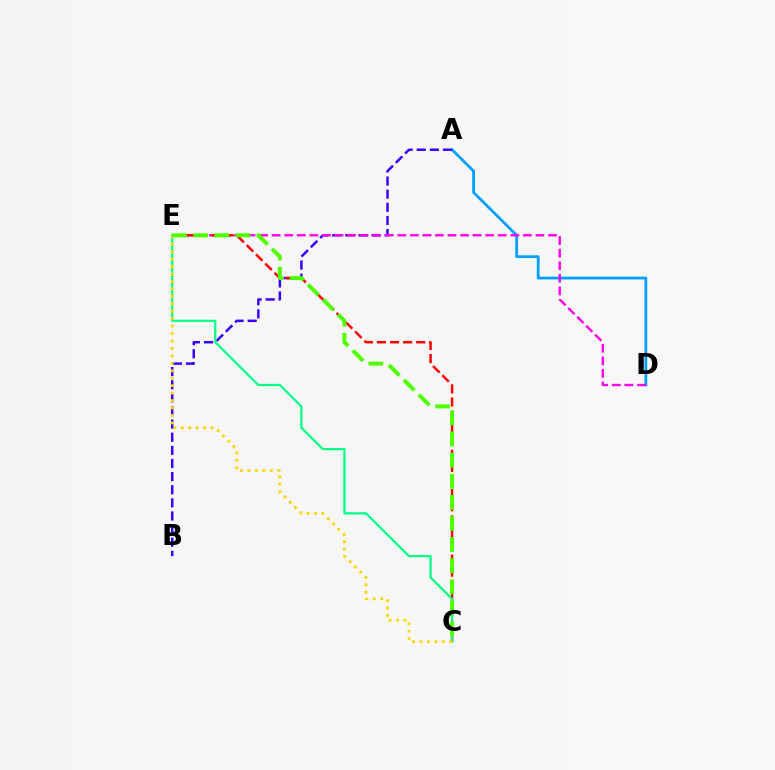{('A', 'D'): [{'color': '#009eff', 'line_style': 'solid', 'thickness': 2.01}], ('A', 'B'): [{'color': '#3700ff', 'line_style': 'dashed', 'thickness': 1.78}], ('D', 'E'): [{'color': '#ff00ed', 'line_style': 'dashed', 'thickness': 1.71}], ('C', 'E'): [{'color': '#ff0000', 'line_style': 'dashed', 'thickness': 1.78}, {'color': '#00ff86', 'line_style': 'solid', 'thickness': 1.59}, {'color': '#ffd500', 'line_style': 'dotted', 'thickness': 2.02}, {'color': '#4fff00', 'line_style': 'dashed', 'thickness': 2.87}]}